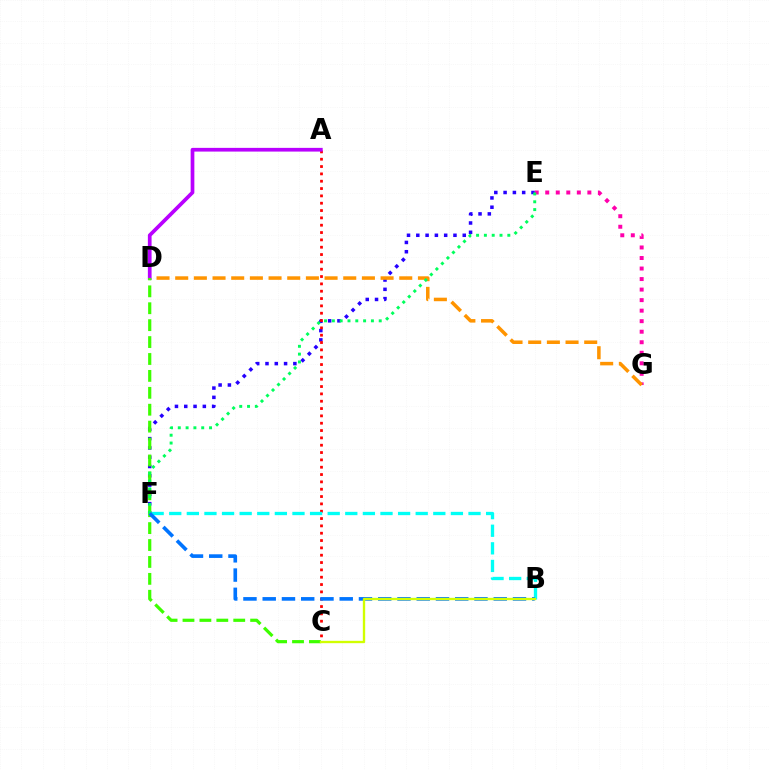{('E', 'G'): [{'color': '#ff00ac', 'line_style': 'dotted', 'thickness': 2.86}], ('E', 'F'): [{'color': '#2500ff', 'line_style': 'dotted', 'thickness': 2.52}, {'color': '#00ff5c', 'line_style': 'dotted', 'thickness': 2.12}], ('A', 'C'): [{'color': '#ff0000', 'line_style': 'dotted', 'thickness': 1.99}], ('D', 'G'): [{'color': '#ff9400', 'line_style': 'dashed', 'thickness': 2.54}], ('A', 'D'): [{'color': '#b900ff', 'line_style': 'solid', 'thickness': 2.67}], ('B', 'F'): [{'color': '#00fff6', 'line_style': 'dashed', 'thickness': 2.39}, {'color': '#0074ff', 'line_style': 'dashed', 'thickness': 2.62}], ('C', 'D'): [{'color': '#3dff00', 'line_style': 'dashed', 'thickness': 2.3}], ('B', 'C'): [{'color': '#d1ff00', 'line_style': 'solid', 'thickness': 1.7}]}